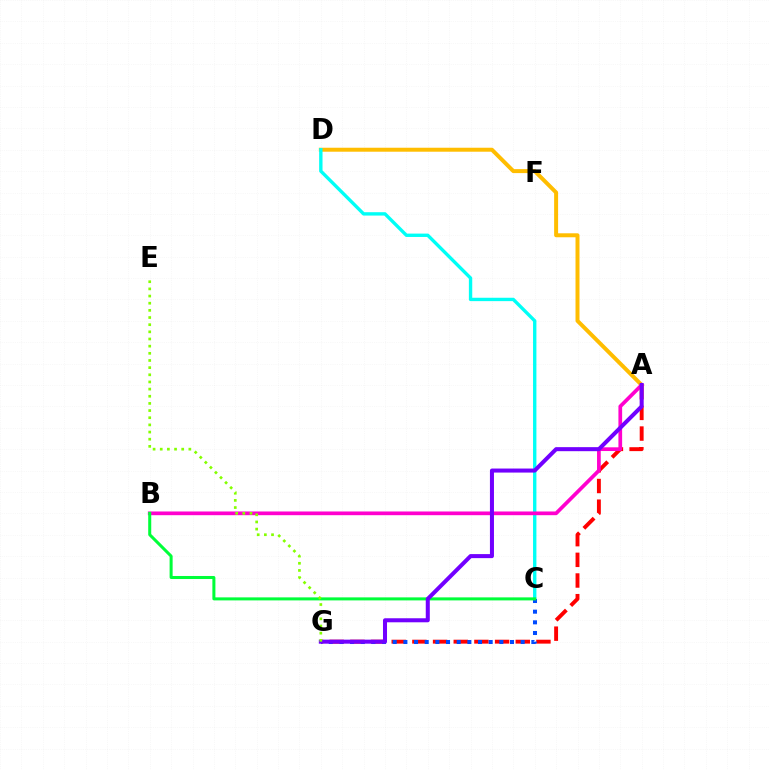{('A', 'G'): [{'color': '#ff0000', 'line_style': 'dashed', 'thickness': 2.81}, {'color': '#7200ff', 'line_style': 'solid', 'thickness': 2.9}], ('A', 'D'): [{'color': '#ffbd00', 'line_style': 'solid', 'thickness': 2.86}], ('C', 'D'): [{'color': '#00fff6', 'line_style': 'solid', 'thickness': 2.43}], ('C', 'G'): [{'color': '#004bff', 'line_style': 'dotted', 'thickness': 2.9}], ('A', 'B'): [{'color': '#ff00cf', 'line_style': 'solid', 'thickness': 2.67}], ('B', 'C'): [{'color': '#00ff39', 'line_style': 'solid', 'thickness': 2.18}], ('E', 'G'): [{'color': '#84ff00', 'line_style': 'dotted', 'thickness': 1.94}]}